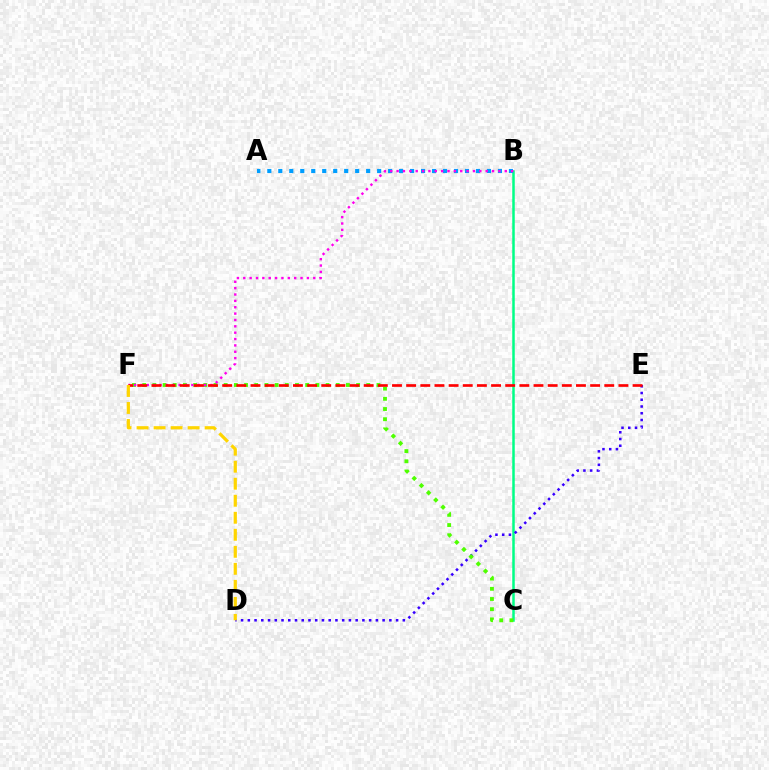{('B', 'C'): [{'color': '#00ff86', 'line_style': 'solid', 'thickness': 1.8}], ('D', 'E'): [{'color': '#3700ff', 'line_style': 'dotted', 'thickness': 1.83}], ('C', 'F'): [{'color': '#4fff00', 'line_style': 'dotted', 'thickness': 2.77}], ('A', 'B'): [{'color': '#009eff', 'line_style': 'dotted', 'thickness': 2.98}], ('B', 'F'): [{'color': '#ff00ed', 'line_style': 'dotted', 'thickness': 1.73}], ('E', 'F'): [{'color': '#ff0000', 'line_style': 'dashed', 'thickness': 1.92}], ('D', 'F'): [{'color': '#ffd500', 'line_style': 'dashed', 'thickness': 2.31}]}